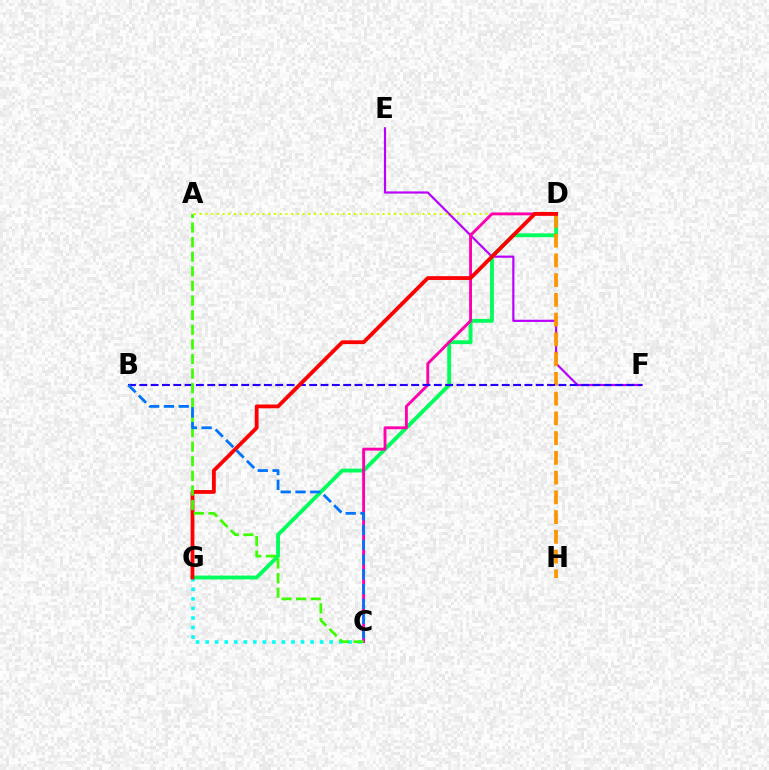{('E', 'F'): [{'color': '#b900ff', 'line_style': 'solid', 'thickness': 1.57}], ('A', 'D'): [{'color': '#d1ff00', 'line_style': 'dotted', 'thickness': 1.55}], ('D', 'G'): [{'color': '#00ff5c', 'line_style': 'solid', 'thickness': 2.78}, {'color': '#ff0000', 'line_style': 'solid', 'thickness': 2.74}], ('D', 'H'): [{'color': '#ff9400', 'line_style': 'dashed', 'thickness': 2.68}], ('C', 'D'): [{'color': '#ff00ac', 'line_style': 'solid', 'thickness': 2.07}], ('B', 'F'): [{'color': '#2500ff', 'line_style': 'dashed', 'thickness': 1.54}], ('C', 'G'): [{'color': '#00fff6', 'line_style': 'dotted', 'thickness': 2.59}], ('A', 'C'): [{'color': '#3dff00', 'line_style': 'dashed', 'thickness': 1.98}], ('B', 'C'): [{'color': '#0074ff', 'line_style': 'dashed', 'thickness': 2.01}]}